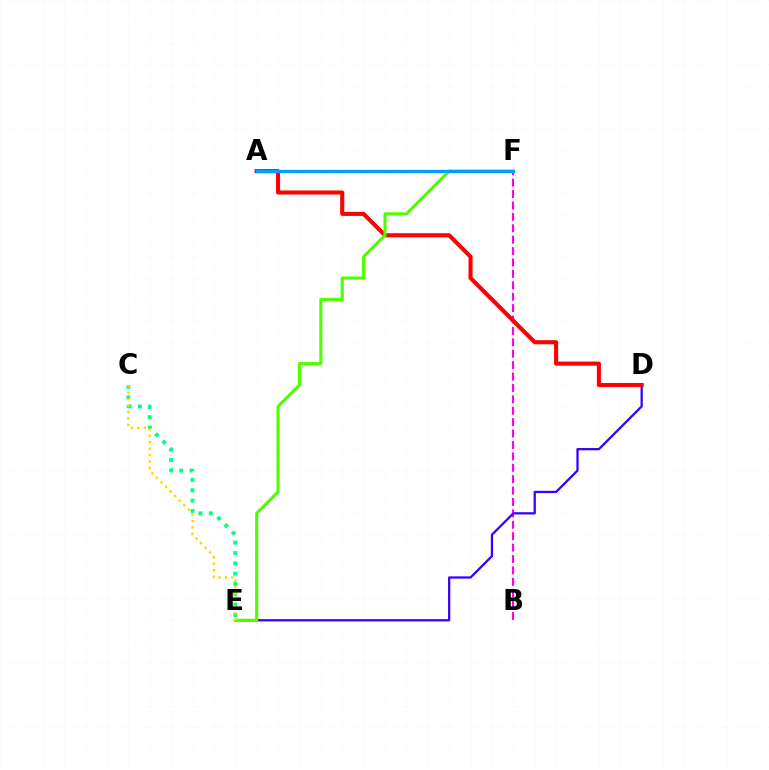{('B', 'F'): [{'color': '#ff00ed', 'line_style': 'dashed', 'thickness': 1.55}], ('C', 'E'): [{'color': '#00ff86', 'line_style': 'dotted', 'thickness': 2.81}, {'color': '#ffd500', 'line_style': 'dotted', 'thickness': 1.75}], ('D', 'E'): [{'color': '#3700ff', 'line_style': 'solid', 'thickness': 1.63}], ('A', 'D'): [{'color': '#ff0000', 'line_style': 'solid', 'thickness': 2.94}], ('E', 'F'): [{'color': '#4fff00', 'line_style': 'solid', 'thickness': 2.23}], ('A', 'F'): [{'color': '#009eff', 'line_style': 'solid', 'thickness': 2.35}]}